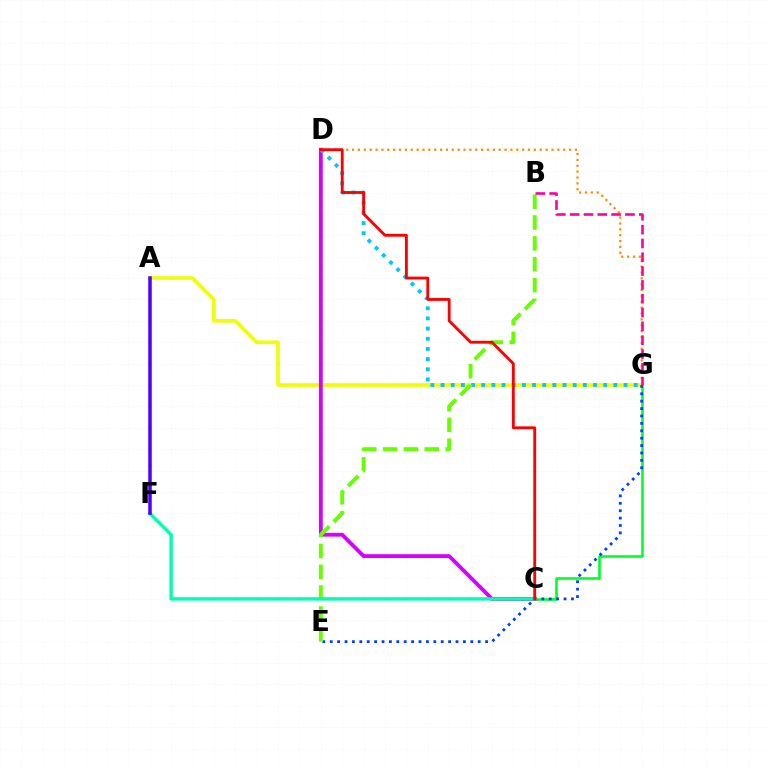{('C', 'G'): [{'color': '#00ff27', 'line_style': 'solid', 'thickness': 1.88}], ('D', 'G'): [{'color': '#ff8800', 'line_style': 'dotted', 'thickness': 1.59}, {'color': '#00c7ff', 'line_style': 'dotted', 'thickness': 2.76}], ('A', 'G'): [{'color': '#eeff00', 'line_style': 'solid', 'thickness': 2.6}], ('E', 'G'): [{'color': '#003fff', 'line_style': 'dotted', 'thickness': 2.01}], ('C', 'D'): [{'color': '#d600ff', 'line_style': 'solid', 'thickness': 2.75}, {'color': '#ff0000', 'line_style': 'solid', 'thickness': 2.05}], ('B', 'E'): [{'color': '#66ff00', 'line_style': 'dashed', 'thickness': 2.83}], ('C', 'F'): [{'color': '#00ffaf', 'line_style': 'solid', 'thickness': 2.44}], ('A', 'F'): [{'color': '#4f00ff', 'line_style': 'solid', 'thickness': 2.53}], ('B', 'G'): [{'color': '#ff00a0', 'line_style': 'dashed', 'thickness': 1.88}]}